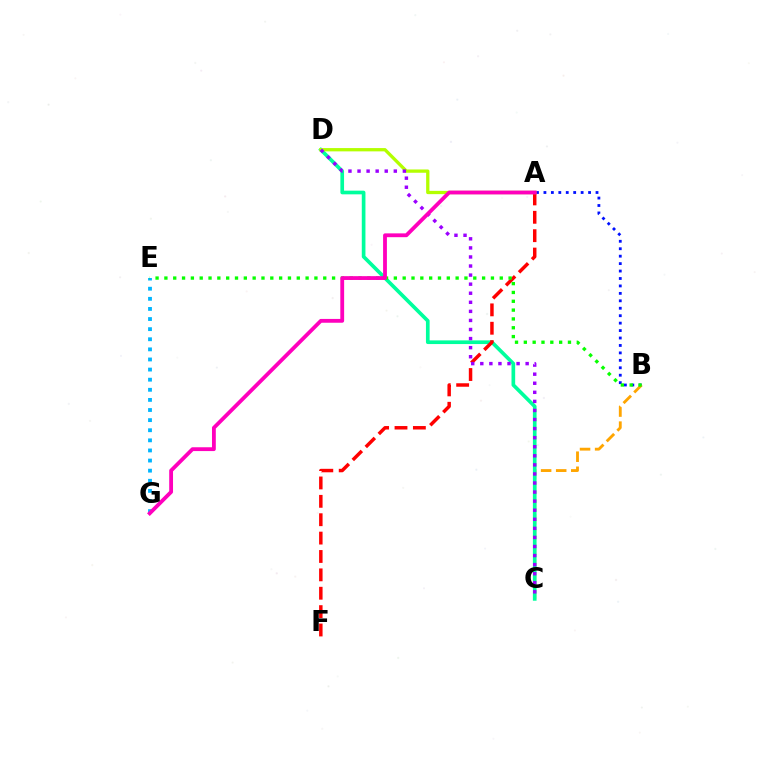{('A', 'B'): [{'color': '#0010ff', 'line_style': 'dotted', 'thickness': 2.02}], ('B', 'C'): [{'color': '#ffa500', 'line_style': 'dashed', 'thickness': 2.05}], ('E', 'G'): [{'color': '#00b5ff', 'line_style': 'dotted', 'thickness': 2.75}], ('C', 'D'): [{'color': '#00ff9d', 'line_style': 'solid', 'thickness': 2.64}, {'color': '#9b00ff', 'line_style': 'dotted', 'thickness': 2.46}], ('A', 'F'): [{'color': '#ff0000', 'line_style': 'dashed', 'thickness': 2.5}], ('A', 'D'): [{'color': '#b3ff00', 'line_style': 'solid', 'thickness': 2.37}], ('B', 'E'): [{'color': '#08ff00', 'line_style': 'dotted', 'thickness': 2.4}], ('A', 'G'): [{'color': '#ff00bd', 'line_style': 'solid', 'thickness': 2.75}]}